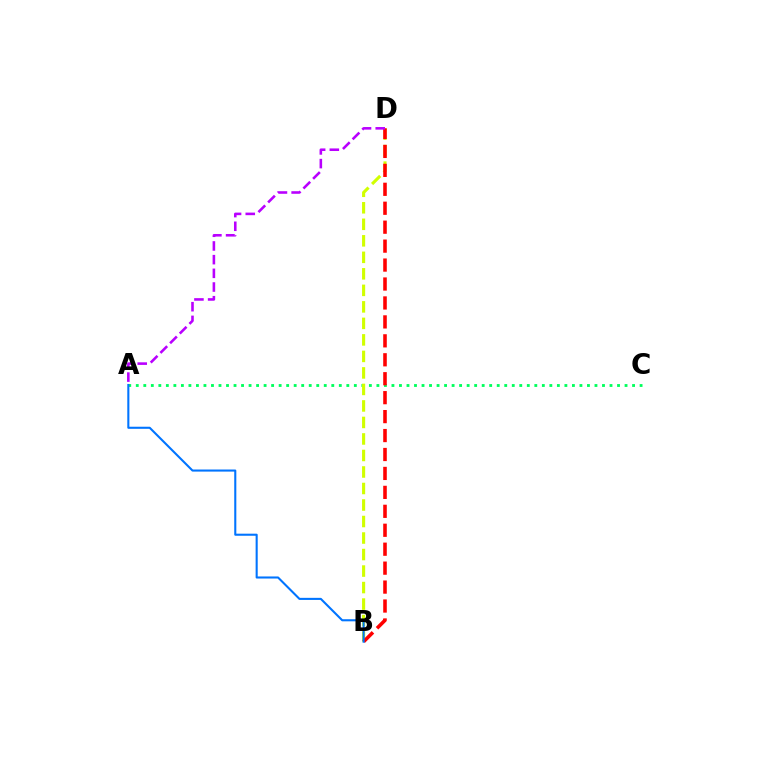{('A', 'C'): [{'color': '#00ff5c', 'line_style': 'dotted', 'thickness': 2.04}], ('B', 'D'): [{'color': '#d1ff00', 'line_style': 'dashed', 'thickness': 2.24}, {'color': '#ff0000', 'line_style': 'dashed', 'thickness': 2.57}], ('A', 'B'): [{'color': '#0074ff', 'line_style': 'solid', 'thickness': 1.5}], ('A', 'D'): [{'color': '#b900ff', 'line_style': 'dashed', 'thickness': 1.86}]}